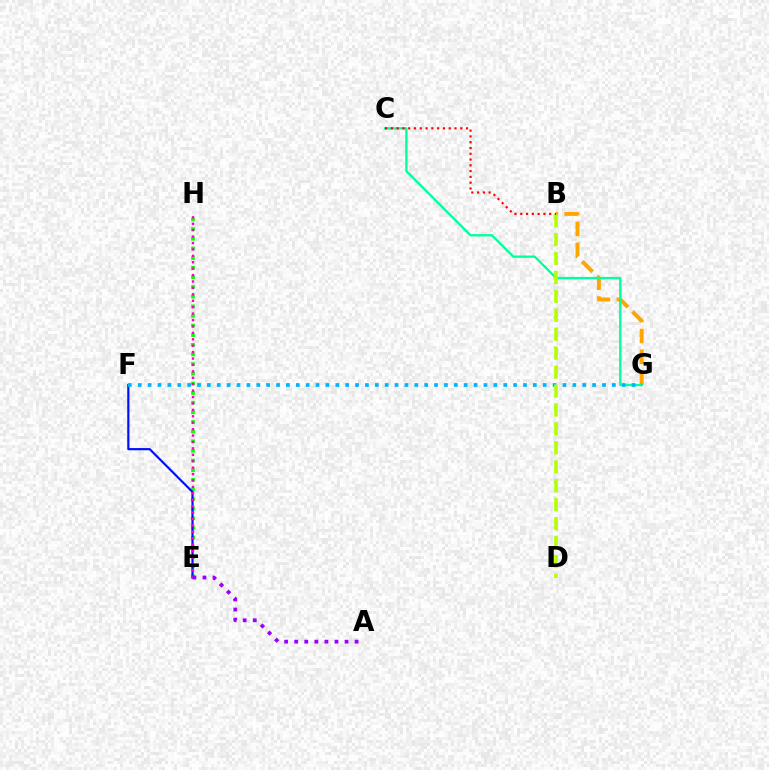{('E', 'H'): [{'color': '#08ff00', 'line_style': 'dotted', 'thickness': 2.62}, {'color': '#ff00bd', 'line_style': 'dotted', 'thickness': 1.74}], ('E', 'F'): [{'color': '#0010ff', 'line_style': 'solid', 'thickness': 1.58}], ('B', 'G'): [{'color': '#ffa500', 'line_style': 'dashed', 'thickness': 2.84}], ('C', 'G'): [{'color': '#00ff9d', 'line_style': 'solid', 'thickness': 1.67}], ('F', 'G'): [{'color': '#00b5ff', 'line_style': 'dotted', 'thickness': 2.68}], ('A', 'E'): [{'color': '#9b00ff', 'line_style': 'dotted', 'thickness': 2.73}], ('B', 'D'): [{'color': '#b3ff00', 'line_style': 'dashed', 'thickness': 2.57}], ('B', 'C'): [{'color': '#ff0000', 'line_style': 'dotted', 'thickness': 1.57}]}